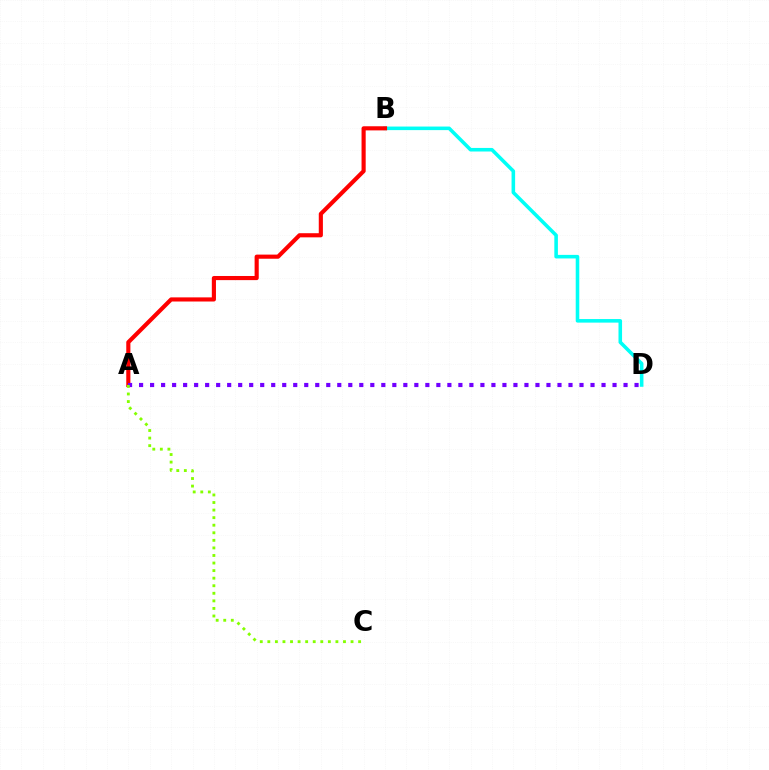{('B', 'D'): [{'color': '#00fff6', 'line_style': 'solid', 'thickness': 2.57}], ('A', 'B'): [{'color': '#ff0000', 'line_style': 'solid', 'thickness': 2.98}], ('A', 'D'): [{'color': '#7200ff', 'line_style': 'dotted', 'thickness': 2.99}], ('A', 'C'): [{'color': '#84ff00', 'line_style': 'dotted', 'thickness': 2.06}]}